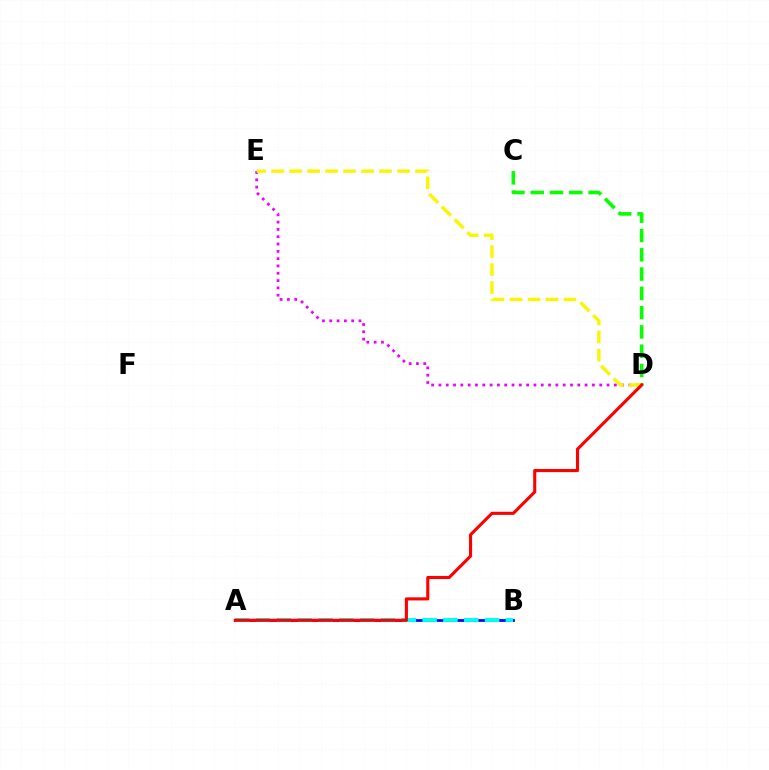{('A', 'B'): [{'color': '#0010ff', 'line_style': 'solid', 'thickness': 2.02}, {'color': '#00fff6', 'line_style': 'dashed', 'thickness': 2.83}], ('D', 'E'): [{'color': '#ee00ff', 'line_style': 'dotted', 'thickness': 1.99}, {'color': '#fcf500', 'line_style': 'dashed', 'thickness': 2.44}], ('C', 'D'): [{'color': '#08ff00', 'line_style': 'dashed', 'thickness': 2.62}], ('A', 'D'): [{'color': '#ff0000', 'line_style': 'solid', 'thickness': 2.23}]}